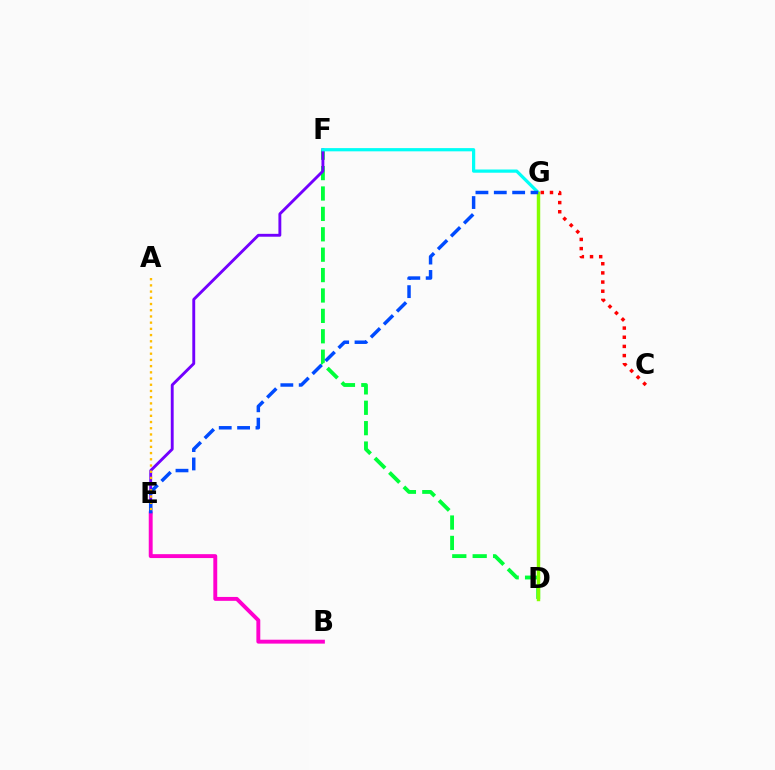{('D', 'F'): [{'color': '#00ff39', 'line_style': 'dashed', 'thickness': 2.77}], ('E', 'F'): [{'color': '#7200ff', 'line_style': 'solid', 'thickness': 2.07}], ('F', 'G'): [{'color': '#00fff6', 'line_style': 'solid', 'thickness': 2.32}], ('D', 'G'): [{'color': '#84ff00', 'line_style': 'solid', 'thickness': 2.47}], ('B', 'E'): [{'color': '#ff00cf', 'line_style': 'solid', 'thickness': 2.81}], ('E', 'G'): [{'color': '#004bff', 'line_style': 'dashed', 'thickness': 2.49}], ('A', 'E'): [{'color': '#ffbd00', 'line_style': 'dotted', 'thickness': 1.69}], ('C', 'G'): [{'color': '#ff0000', 'line_style': 'dotted', 'thickness': 2.49}]}